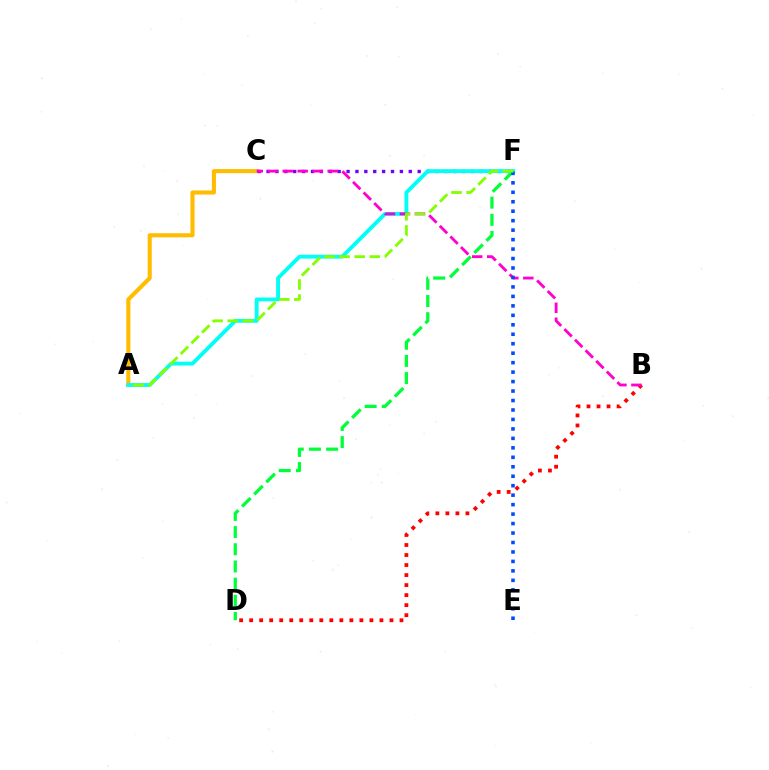{('A', 'C'): [{'color': '#ffbd00', 'line_style': 'solid', 'thickness': 2.95}], ('B', 'D'): [{'color': '#ff0000', 'line_style': 'dotted', 'thickness': 2.72}], ('C', 'F'): [{'color': '#7200ff', 'line_style': 'dotted', 'thickness': 2.41}], ('A', 'F'): [{'color': '#00fff6', 'line_style': 'solid', 'thickness': 2.77}, {'color': '#84ff00', 'line_style': 'dashed', 'thickness': 2.05}], ('B', 'C'): [{'color': '#ff00cf', 'line_style': 'dashed', 'thickness': 2.04}], ('D', 'F'): [{'color': '#00ff39', 'line_style': 'dashed', 'thickness': 2.33}], ('E', 'F'): [{'color': '#004bff', 'line_style': 'dotted', 'thickness': 2.57}]}